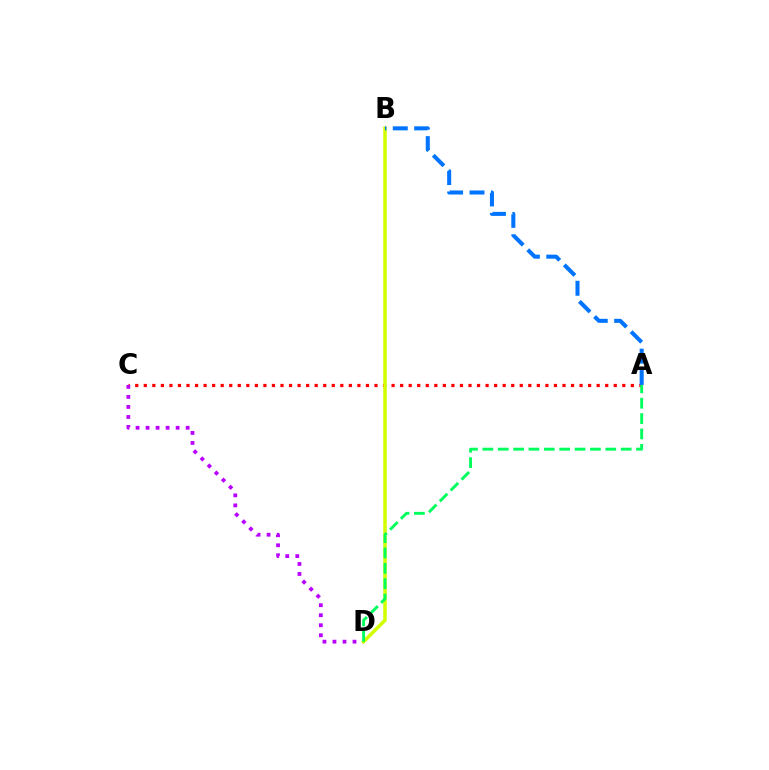{('A', 'C'): [{'color': '#ff0000', 'line_style': 'dotted', 'thickness': 2.32}], ('C', 'D'): [{'color': '#b900ff', 'line_style': 'dotted', 'thickness': 2.72}], ('B', 'D'): [{'color': '#d1ff00', 'line_style': 'solid', 'thickness': 2.53}], ('A', 'B'): [{'color': '#0074ff', 'line_style': 'dashed', 'thickness': 2.91}], ('A', 'D'): [{'color': '#00ff5c', 'line_style': 'dashed', 'thickness': 2.09}]}